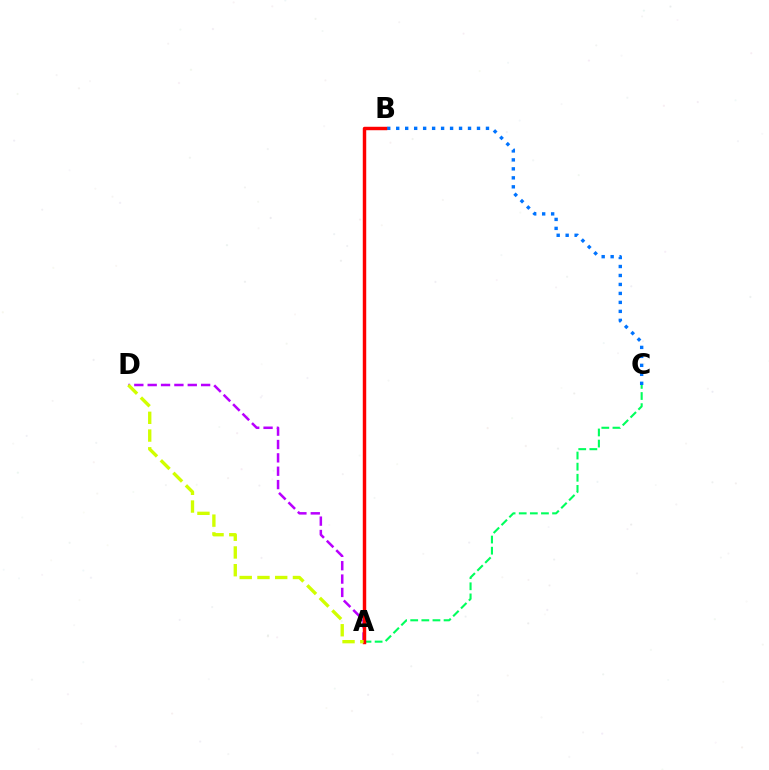{('A', 'D'): [{'color': '#b900ff', 'line_style': 'dashed', 'thickness': 1.81}, {'color': '#d1ff00', 'line_style': 'dashed', 'thickness': 2.41}], ('A', 'C'): [{'color': '#00ff5c', 'line_style': 'dashed', 'thickness': 1.51}], ('B', 'C'): [{'color': '#0074ff', 'line_style': 'dotted', 'thickness': 2.44}], ('A', 'B'): [{'color': '#ff0000', 'line_style': 'solid', 'thickness': 2.48}]}